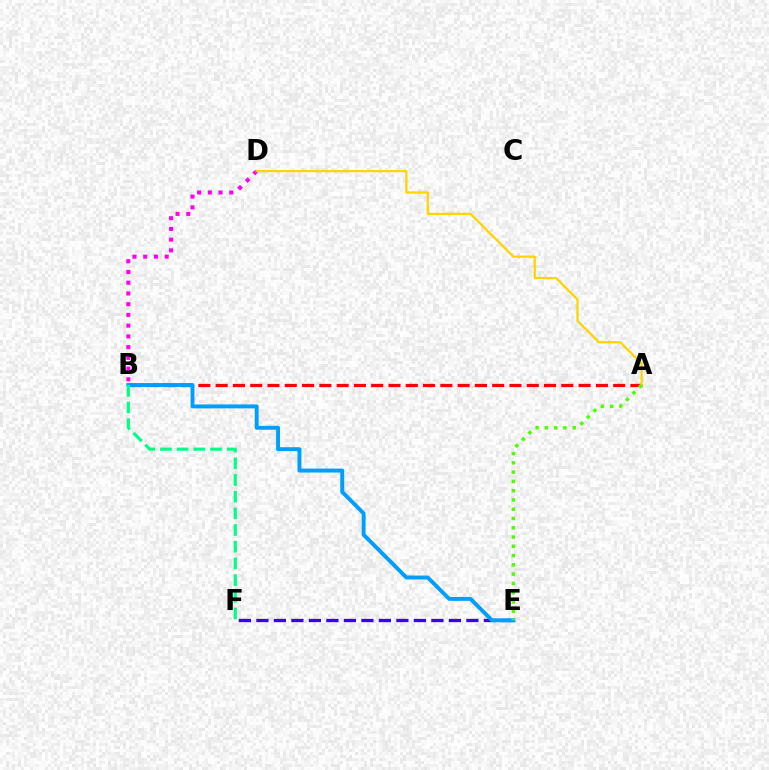{('B', 'D'): [{'color': '#ff00ed', 'line_style': 'dotted', 'thickness': 2.92}], ('E', 'F'): [{'color': '#3700ff', 'line_style': 'dashed', 'thickness': 2.38}], ('A', 'B'): [{'color': '#ff0000', 'line_style': 'dashed', 'thickness': 2.35}], ('A', 'D'): [{'color': '#ffd500', 'line_style': 'solid', 'thickness': 1.63}], ('B', 'E'): [{'color': '#009eff', 'line_style': 'solid', 'thickness': 2.82}], ('B', 'F'): [{'color': '#00ff86', 'line_style': 'dashed', 'thickness': 2.27}], ('A', 'E'): [{'color': '#4fff00', 'line_style': 'dotted', 'thickness': 2.52}]}